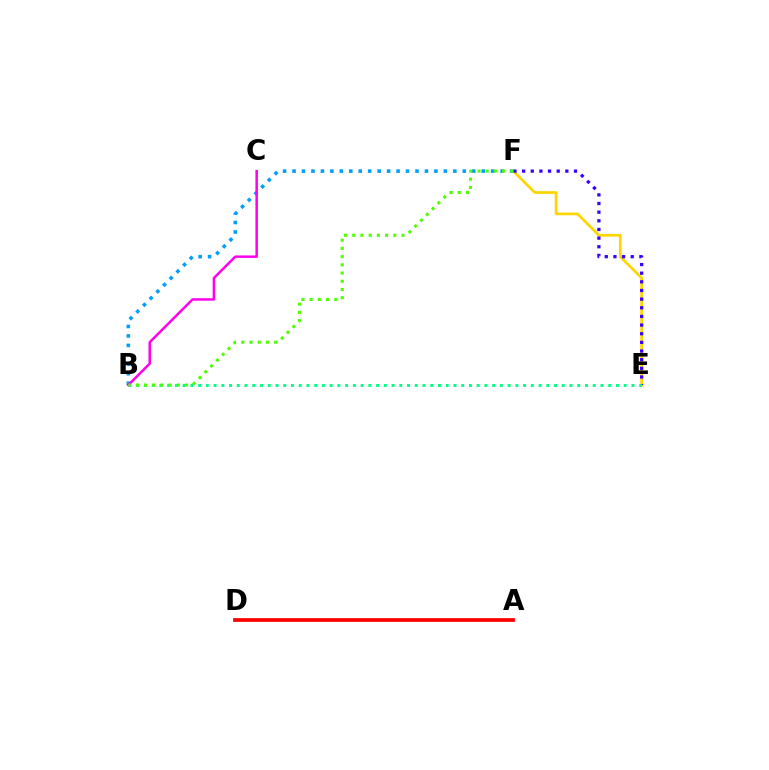{('B', 'F'): [{'color': '#009eff', 'line_style': 'dotted', 'thickness': 2.57}, {'color': '#4fff00', 'line_style': 'dotted', 'thickness': 2.23}], ('E', 'F'): [{'color': '#ffd500', 'line_style': 'solid', 'thickness': 1.96}, {'color': '#3700ff', 'line_style': 'dotted', 'thickness': 2.35}], ('B', 'E'): [{'color': '#00ff86', 'line_style': 'dotted', 'thickness': 2.1}], ('A', 'D'): [{'color': '#ff0000', 'line_style': 'solid', 'thickness': 2.7}], ('B', 'C'): [{'color': '#ff00ed', 'line_style': 'solid', 'thickness': 1.8}]}